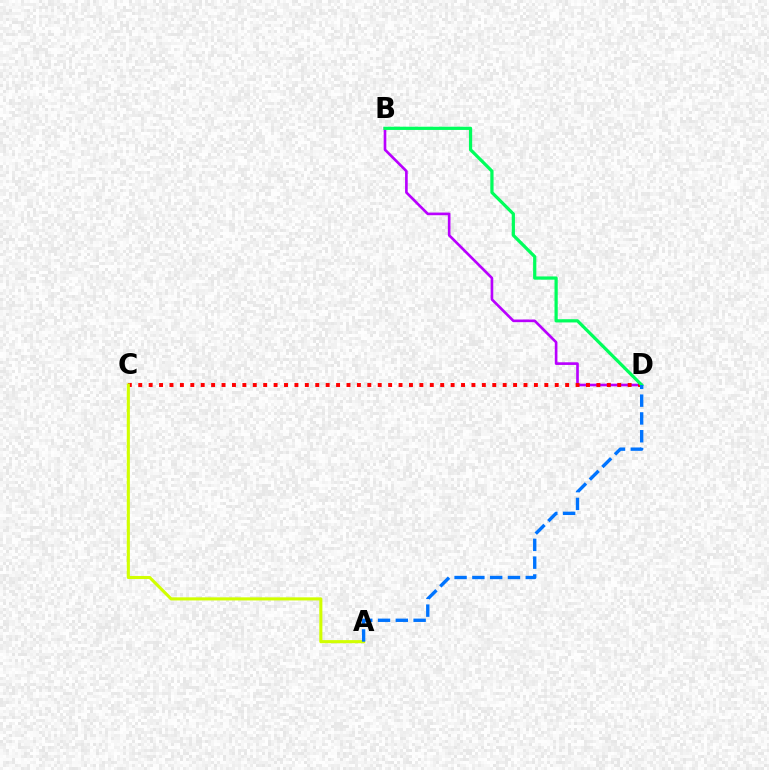{('B', 'D'): [{'color': '#b900ff', 'line_style': 'solid', 'thickness': 1.91}, {'color': '#00ff5c', 'line_style': 'solid', 'thickness': 2.32}], ('C', 'D'): [{'color': '#ff0000', 'line_style': 'dotted', 'thickness': 2.83}], ('A', 'C'): [{'color': '#d1ff00', 'line_style': 'solid', 'thickness': 2.22}], ('A', 'D'): [{'color': '#0074ff', 'line_style': 'dashed', 'thickness': 2.42}]}